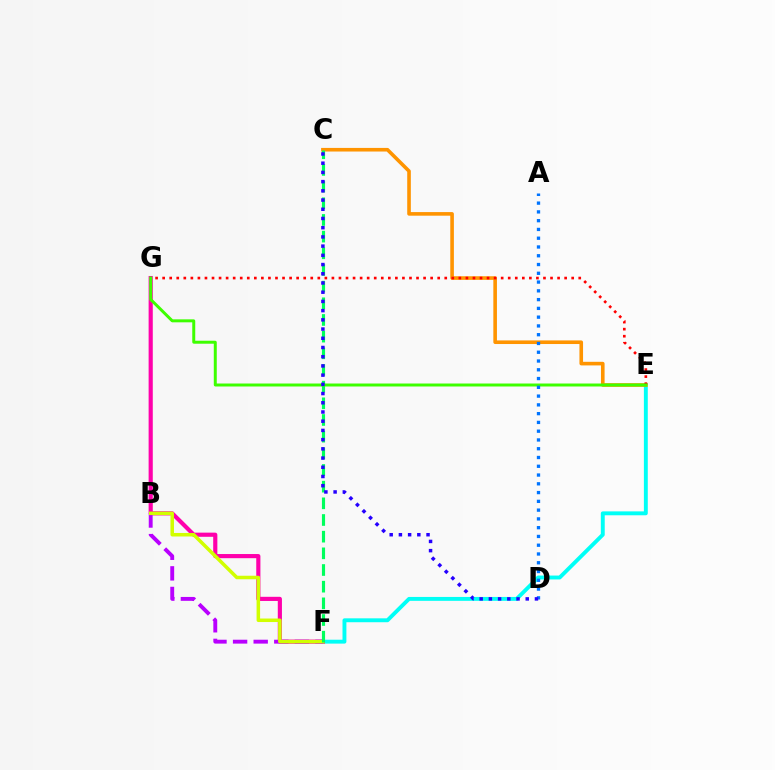{('E', 'F'): [{'color': '#00fff6', 'line_style': 'solid', 'thickness': 2.81}], ('F', 'G'): [{'color': '#ff00ac', 'line_style': 'solid', 'thickness': 2.99}], ('C', 'E'): [{'color': '#ff9400', 'line_style': 'solid', 'thickness': 2.6}], ('B', 'F'): [{'color': '#b900ff', 'line_style': 'dashed', 'thickness': 2.8}, {'color': '#d1ff00', 'line_style': 'solid', 'thickness': 2.53}], ('C', 'F'): [{'color': '#00ff5c', 'line_style': 'dashed', 'thickness': 2.26}], ('E', 'G'): [{'color': '#ff0000', 'line_style': 'dotted', 'thickness': 1.92}, {'color': '#3dff00', 'line_style': 'solid', 'thickness': 2.14}], ('A', 'D'): [{'color': '#0074ff', 'line_style': 'dotted', 'thickness': 2.38}], ('C', 'D'): [{'color': '#2500ff', 'line_style': 'dotted', 'thickness': 2.5}]}